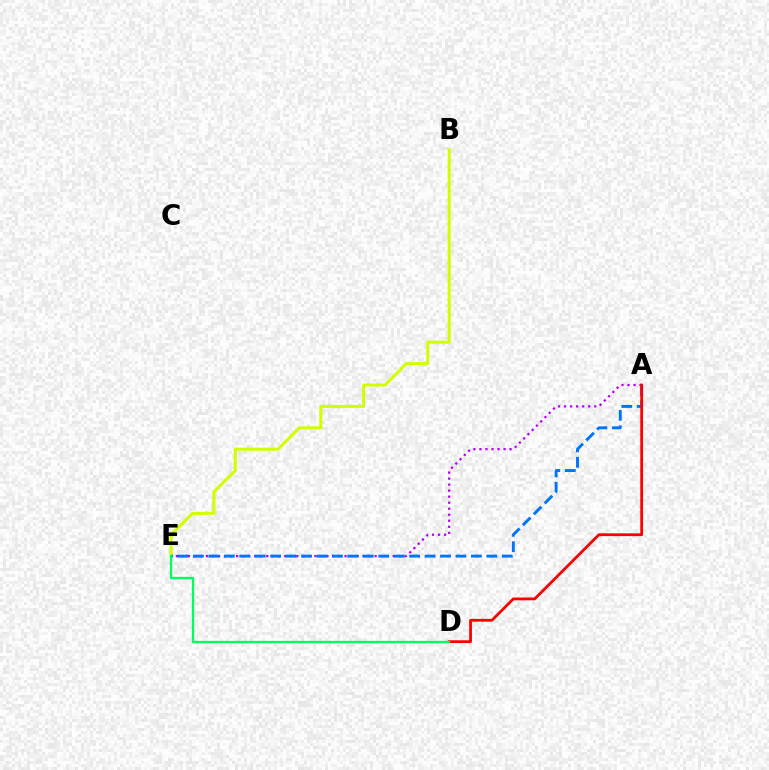{('A', 'E'): [{'color': '#b900ff', 'line_style': 'dotted', 'thickness': 1.64}, {'color': '#0074ff', 'line_style': 'dashed', 'thickness': 2.1}], ('B', 'E'): [{'color': '#d1ff00', 'line_style': 'solid', 'thickness': 2.19}], ('A', 'D'): [{'color': '#ff0000', 'line_style': 'solid', 'thickness': 2.0}], ('D', 'E'): [{'color': '#00ff5c', 'line_style': 'solid', 'thickness': 1.66}]}